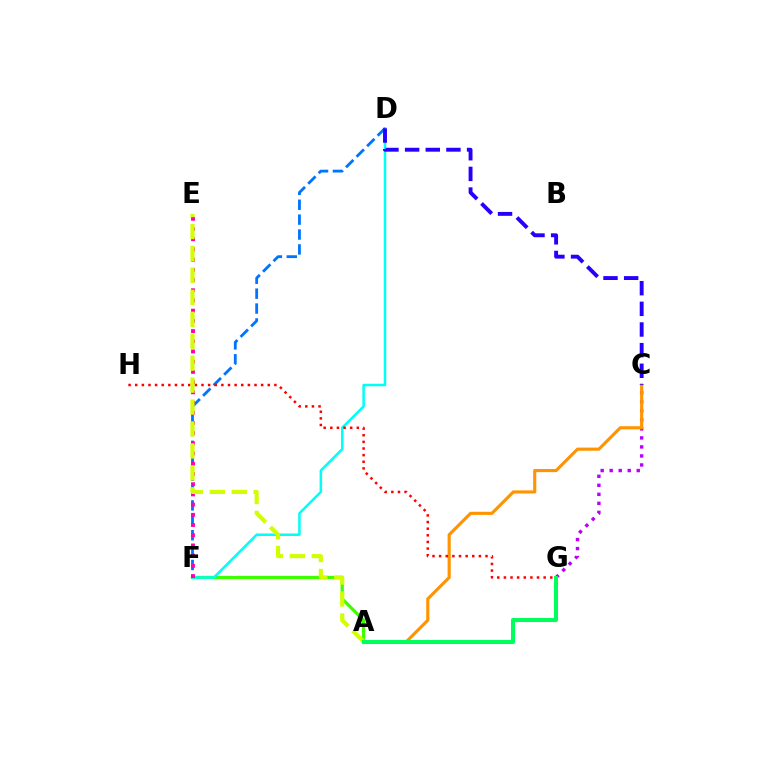{('A', 'F'): [{'color': '#3dff00', 'line_style': 'solid', 'thickness': 2.33}], ('C', 'G'): [{'color': '#b900ff', 'line_style': 'dotted', 'thickness': 2.45}], ('D', 'F'): [{'color': '#00fff6', 'line_style': 'solid', 'thickness': 1.82}, {'color': '#0074ff', 'line_style': 'dashed', 'thickness': 2.02}], ('A', 'C'): [{'color': '#ff9400', 'line_style': 'solid', 'thickness': 2.25}], ('G', 'H'): [{'color': '#ff0000', 'line_style': 'dotted', 'thickness': 1.8}], ('C', 'D'): [{'color': '#2500ff', 'line_style': 'dashed', 'thickness': 2.81}], ('E', 'F'): [{'color': '#ff00ac', 'line_style': 'dotted', 'thickness': 2.77}], ('A', 'E'): [{'color': '#d1ff00', 'line_style': 'dashed', 'thickness': 2.98}], ('A', 'G'): [{'color': '#00ff5c', 'line_style': 'solid', 'thickness': 2.93}]}